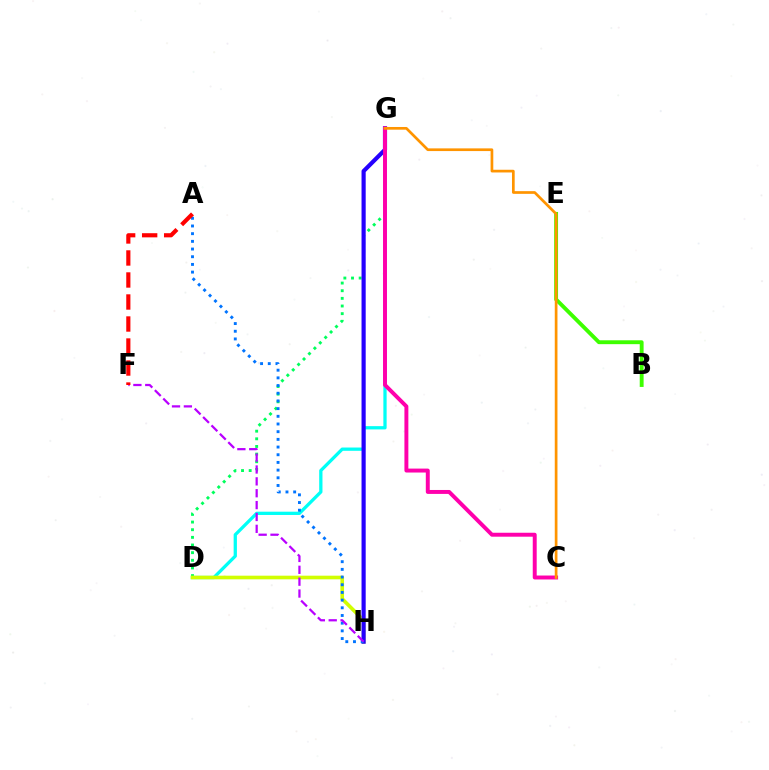{('D', 'G'): [{'color': '#00fff6', 'line_style': 'solid', 'thickness': 2.36}, {'color': '#00ff5c', 'line_style': 'dotted', 'thickness': 2.08}], ('D', 'H'): [{'color': '#d1ff00', 'line_style': 'solid', 'thickness': 2.62}], ('G', 'H'): [{'color': '#2500ff', 'line_style': 'solid', 'thickness': 2.99}], ('B', 'E'): [{'color': '#3dff00', 'line_style': 'solid', 'thickness': 2.79}], ('A', 'H'): [{'color': '#0074ff', 'line_style': 'dotted', 'thickness': 2.09}], ('C', 'G'): [{'color': '#ff00ac', 'line_style': 'solid', 'thickness': 2.84}, {'color': '#ff9400', 'line_style': 'solid', 'thickness': 1.94}], ('F', 'H'): [{'color': '#b900ff', 'line_style': 'dashed', 'thickness': 1.61}], ('A', 'F'): [{'color': '#ff0000', 'line_style': 'dashed', 'thickness': 2.99}]}